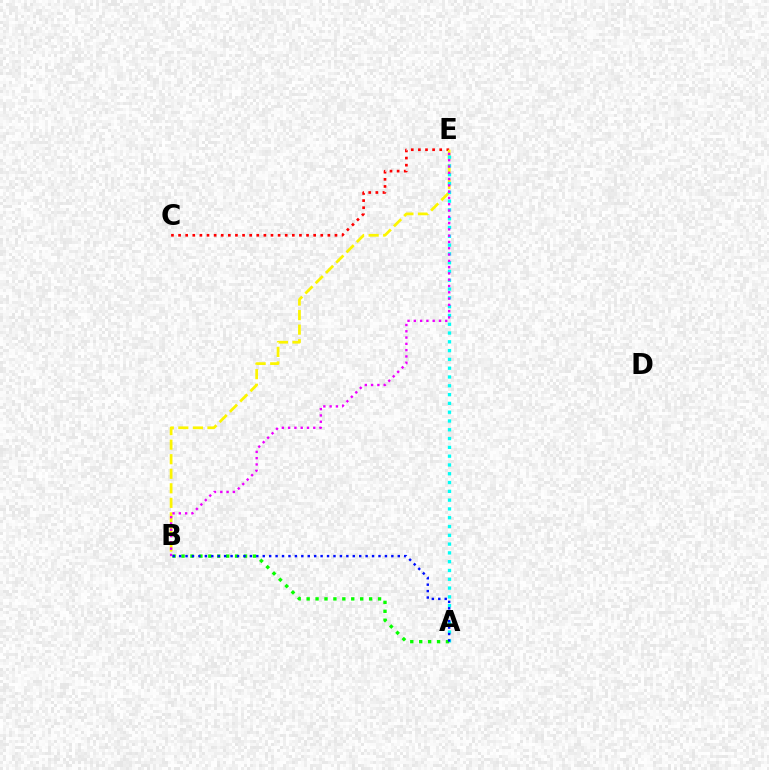{('C', 'E'): [{'color': '#ff0000', 'line_style': 'dotted', 'thickness': 1.93}], ('B', 'E'): [{'color': '#fcf500', 'line_style': 'dashed', 'thickness': 1.98}, {'color': '#ee00ff', 'line_style': 'dotted', 'thickness': 1.71}], ('A', 'E'): [{'color': '#00fff6', 'line_style': 'dotted', 'thickness': 2.39}], ('A', 'B'): [{'color': '#08ff00', 'line_style': 'dotted', 'thickness': 2.43}, {'color': '#0010ff', 'line_style': 'dotted', 'thickness': 1.75}]}